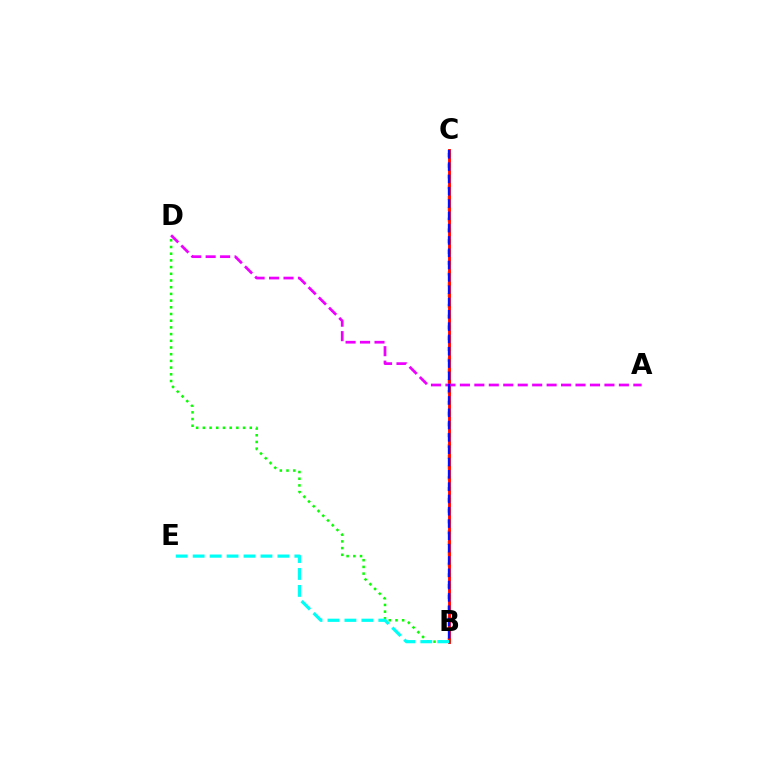{('B', 'C'): [{'color': '#fcf500', 'line_style': 'dotted', 'thickness': 2.93}, {'color': '#ff0000', 'line_style': 'solid', 'thickness': 2.05}, {'color': '#0010ff', 'line_style': 'dashed', 'thickness': 1.67}], ('B', 'D'): [{'color': '#08ff00', 'line_style': 'dotted', 'thickness': 1.82}], ('A', 'D'): [{'color': '#ee00ff', 'line_style': 'dashed', 'thickness': 1.96}], ('B', 'E'): [{'color': '#00fff6', 'line_style': 'dashed', 'thickness': 2.3}]}